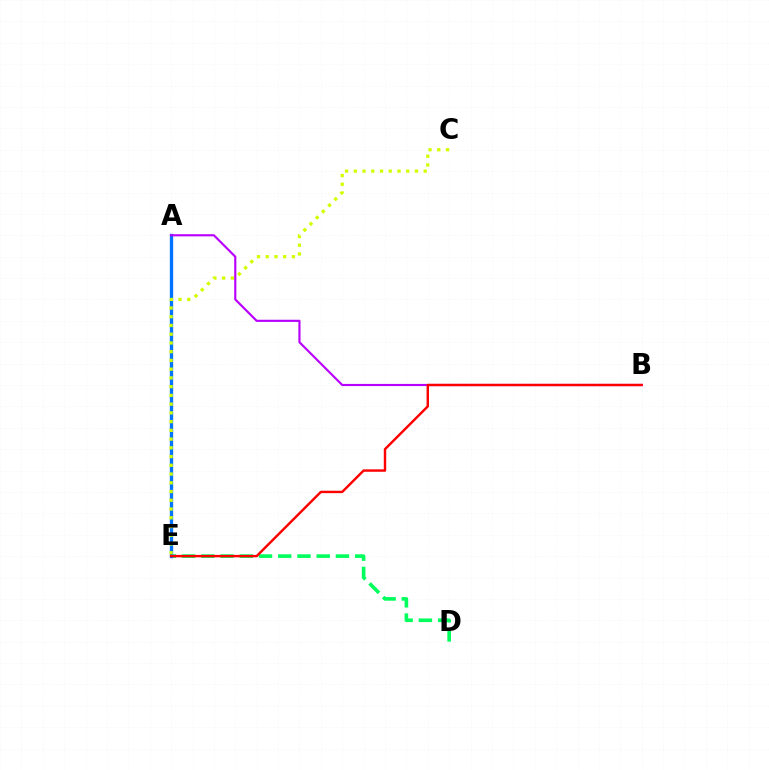{('D', 'E'): [{'color': '#00ff5c', 'line_style': 'dashed', 'thickness': 2.61}], ('A', 'E'): [{'color': '#0074ff', 'line_style': 'solid', 'thickness': 2.4}], ('C', 'E'): [{'color': '#d1ff00', 'line_style': 'dotted', 'thickness': 2.37}], ('A', 'B'): [{'color': '#b900ff', 'line_style': 'solid', 'thickness': 1.55}], ('B', 'E'): [{'color': '#ff0000', 'line_style': 'solid', 'thickness': 1.75}]}